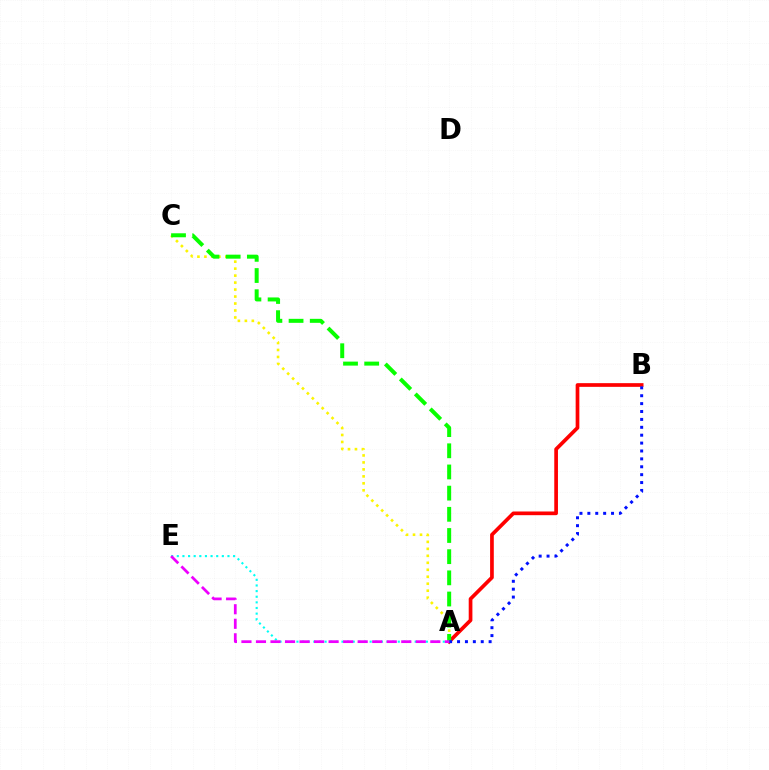{('A', 'B'): [{'color': '#ff0000', 'line_style': 'solid', 'thickness': 2.66}, {'color': '#0010ff', 'line_style': 'dotted', 'thickness': 2.14}], ('A', 'C'): [{'color': '#fcf500', 'line_style': 'dotted', 'thickness': 1.89}, {'color': '#08ff00', 'line_style': 'dashed', 'thickness': 2.88}], ('A', 'E'): [{'color': '#00fff6', 'line_style': 'dotted', 'thickness': 1.53}, {'color': '#ee00ff', 'line_style': 'dashed', 'thickness': 1.97}]}